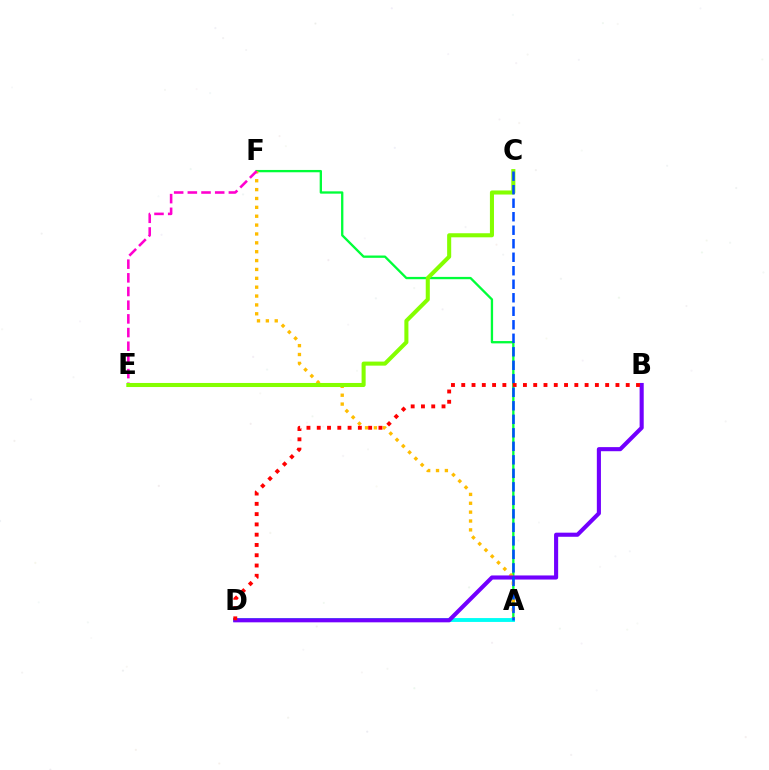{('A', 'F'): [{'color': '#00ff39', 'line_style': 'solid', 'thickness': 1.67}, {'color': '#ffbd00', 'line_style': 'dotted', 'thickness': 2.41}], ('E', 'F'): [{'color': '#ff00cf', 'line_style': 'dashed', 'thickness': 1.86}], ('A', 'D'): [{'color': '#00fff6', 'line_style': 'solid', 'thickness': 2.78}], ('B', 'D'): [{'color': '#7200ff', 'line_style': 'solid', 'thickness': 2.95}, {'color': '#ff0000', 'line_style': 'dotted', 'thickness': 2.79}], ('C', 'E'): [{'color': '#84ff00', 'line_style': 'solid', 'thickness': 2.92}], ('A', 'C'): [{'color': '#004bff', 'line_style': 'dashed', 'thickness': 1.83}]}